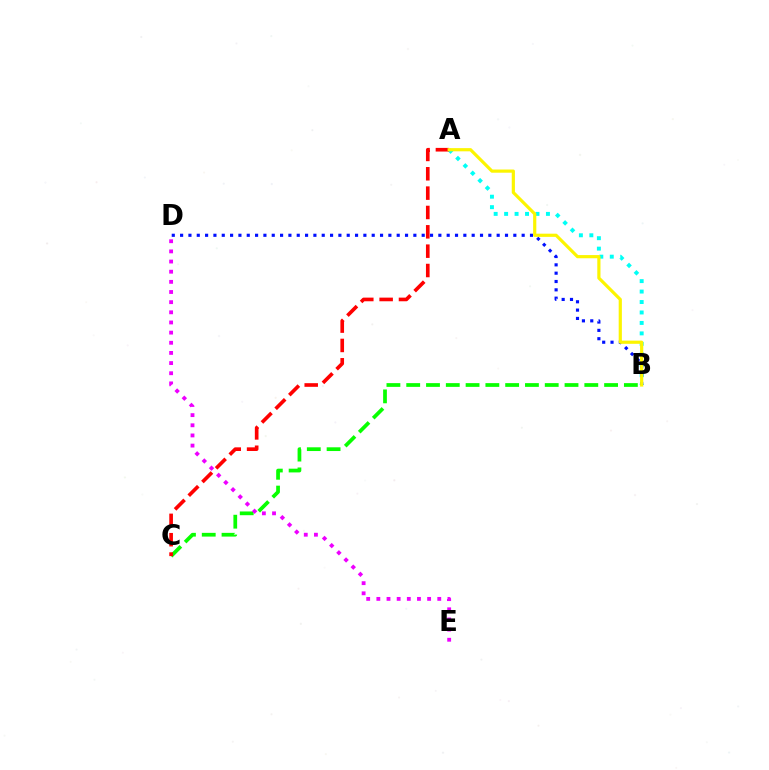{('A', 'B'): [{'color': '#00fff6', 'line_style': 'dotted', 'thickness': 2.84}, {'color': '#fcf500', 'line_style': 'solid', 'thickness': 2.29}], ('B', 'C'): [{'color': '#08ff00', 'line_style': 'dashed', 'thickness': 2.69}], ('D', 'E'): [{'color': '#ee00ff', 'line_style': 'dotted', 'thickness': 2.76}], ('A', 'C'): [{'color': '#ff0000', 'line_style': 'dashed', 'thickness': 2.63}], ('B', 'D'): [{'color': '#0010ff', 'line_style': 'dotted', 'thickness': 2.26}]}